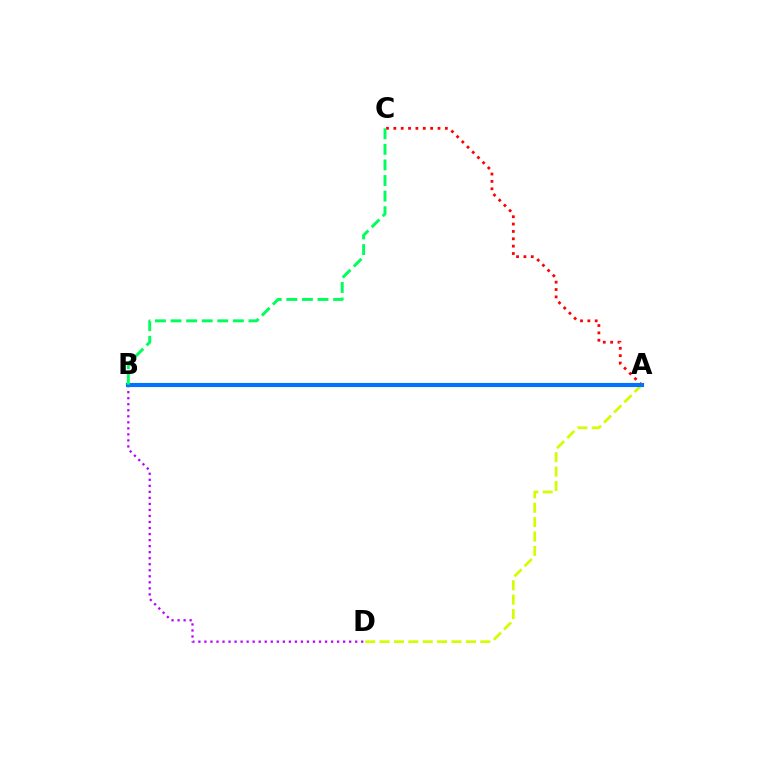{('B', 'D'): [{'color': '#b900ff', 'line_style': 'dotted', 'thickness': 1.64}], ('A', 'D'): [{'color': '#d1ff00', 'line_style': 'dashed', 'thickness': 1.95}], ('A', 'C'): [{'color': '#ff0000', 'line_style': 'dotted', 'thickness': 2.0}], ('A', 'B'): [{'color': '#0074ff', 'line_style': 'solid', 'thickness': 2.98}], ('B', 'C'): [{'color': '#00ff5c', 'line_style': 'dashed', 'thickness': 2.12}]}